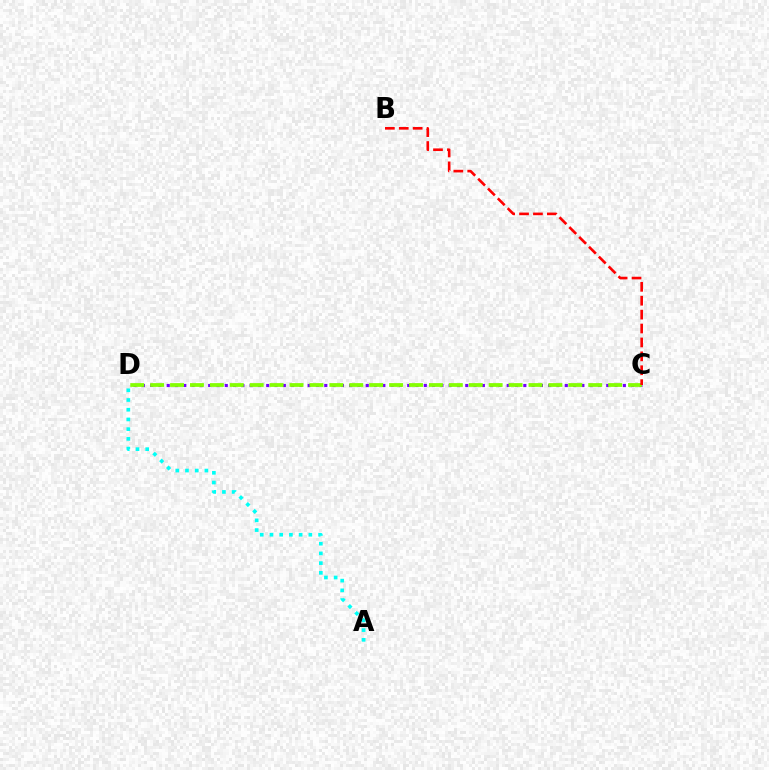{('C', 'D'): [{'color': '#7200ff', 'line_style': 'dotted', 'thickness': 2.25}, {'color': '#84ff00', 'line_style': 'dashed', 'thickness': 2.71}], ('A', 'D'): [{'color': '#00fff6', 'line_style': 'dotted', 'thickness': 2.64}], ('B', 'C'): [{'color': '#ff0000', 'line_style': 'dashed', 'thickness': 1.89}]}